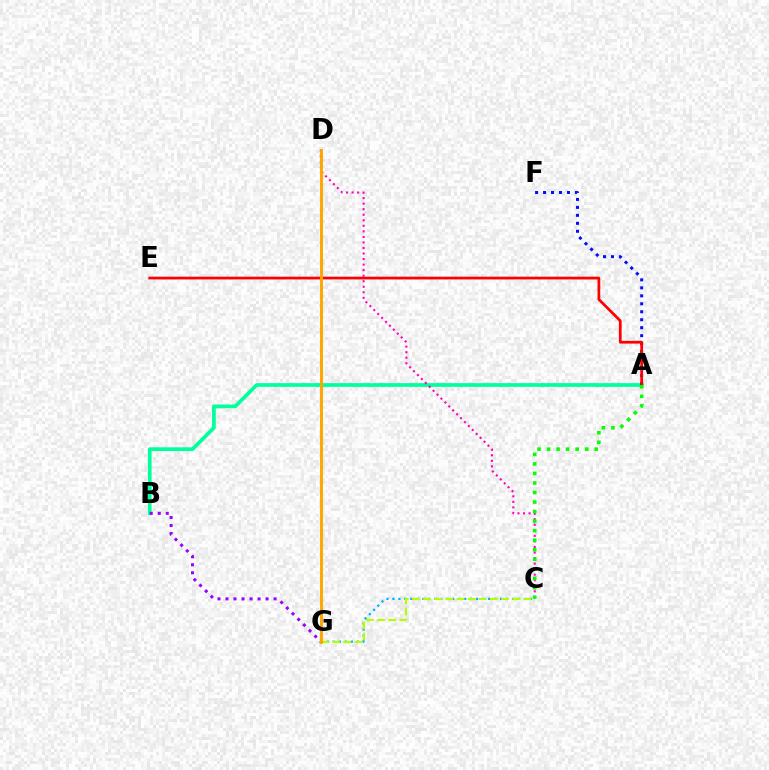{('C', 'G'): [{'color': '#00b5ff', 'line_style': 'dotted', 'thickness': 1.63}, {'color': '#b3ff00', 'line_style': 'dashed', 'thickness': 1.52}], ('A', 'B'): [{'color': '#00ff9d', 'line_style': 'solid', 'thickness': 2.68}], ('A', 'F'): [{'color': '#0010ff', 'line_style': 'dotted', 'thickness': 2.17}], ('A', 'E'): [{'color': '#ff0000', 'line_style': 'solid', 'thickness': 1.97}], ('C', 'D'): [{'color': '#ff00bd', 'line_style': 'dotted', 'thickness': 1.51}], ('B', 'G'): [{'color': '#9b00ff', 'line_style': 'dotted', 'thickness': 2.18}], ('A', 'C'): [{'color': '#08ff00', 'line_style': 'dotted', 'thickness': 2.59}], ('D', 'G'): [{'color': '#ffa500', 'line_style': 'solid', 'thickness': 2.1}]}